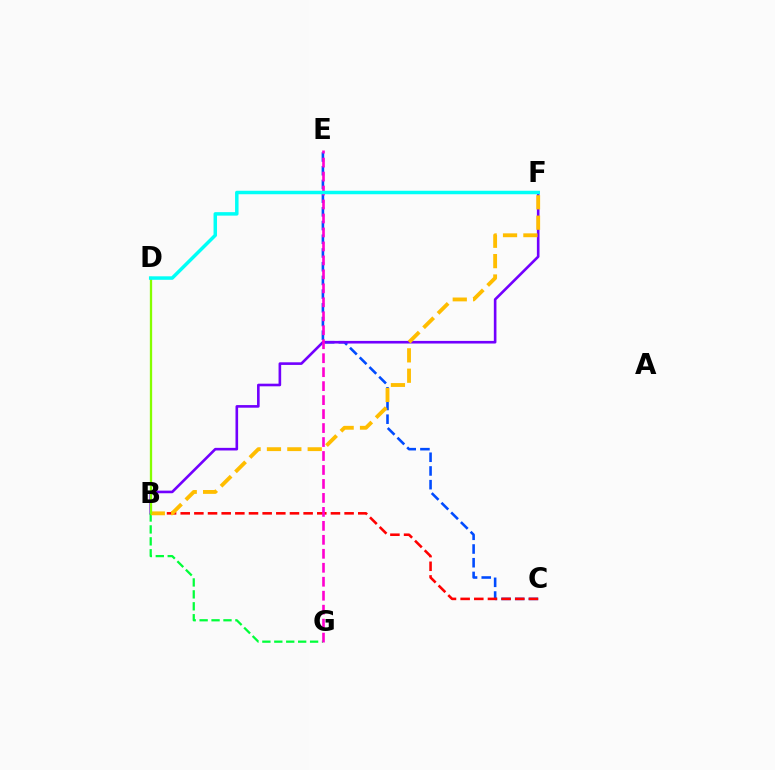{('C', 'E'): [{'color': '#004bff', 'line_style': 'dashed', 'thickness': 1.86}], ('B', 'F'): [{'color': '#7200ff', 'line_style': 'solid', 'thickness': 1.89}, {'color': '#ffbd00', 'line_style': 'dashed', 'thickness': 2.77}], ('B', 'C'): [{'color': '#ff0000', 'line_style': 'dashed', 'thickness': 1.86}], ('B', 'G'): [{'color': '#00ff39', 'line_style': 'dashed', 'thickness': 1.62}], ('E', 'G'): [{'color': '#ff00cf', 'line_style': 'dashed', 'thickness': 1.9}], ('B', 'D'): [{'color': '#84ff00', 'line_style': 'solid', 'thickness': 1.66}], ('D', 'F'): [{'color': '#00fff6', 'line_style': 'solid', 'thickness': 2.51}]}